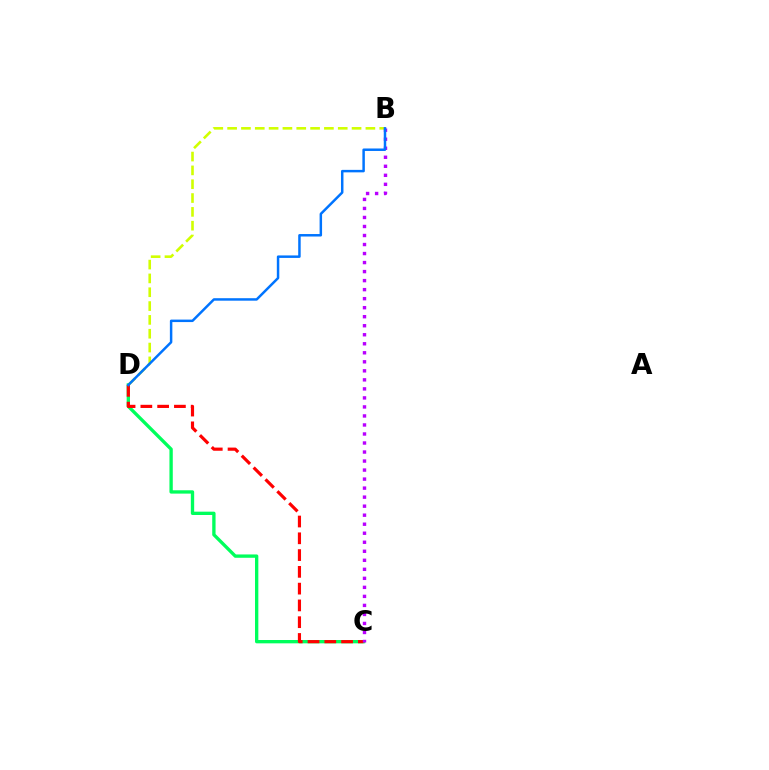{('B', 'D'): [{'color': '#d1ff00', 'line_style': 'dashed', 'thickness': 1.88}, {'color': '#0074ff', 'line_style': 'solid', 'thickness': 1.79}], ('C', 'D'): [{'color': '#00ff5c', 'line_style': 'solid', 'thickness': 2.4}, {'color': '#ff0000', 'line_style': 'dashed', 'thickness': 2.28}], ('B', 'C'): [{'color': '#b900ff', 'line_style': 'dotted', 'thickness': 2.45}]}